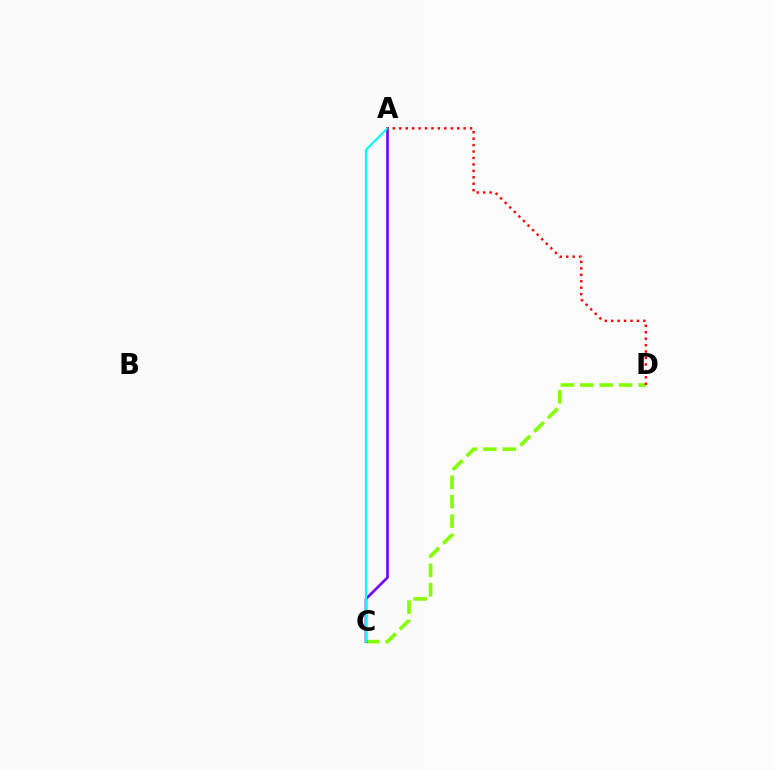{('C', 'D'): [{'color': '#84ff00', 'line_style': 'dashed', 'thickness': 2.64}], ('A', 'C'): [{'color': '#7200ff', 'line_style': 'solid', 'thickness': 1.91}, {'color': '#00fff6', 'line_style': 'solid', 'thickness': 1.53}], ('A', 'D'): [{'color': '#ff0000', 'line_style': 'dotted', 'thickness': 1.75}]}